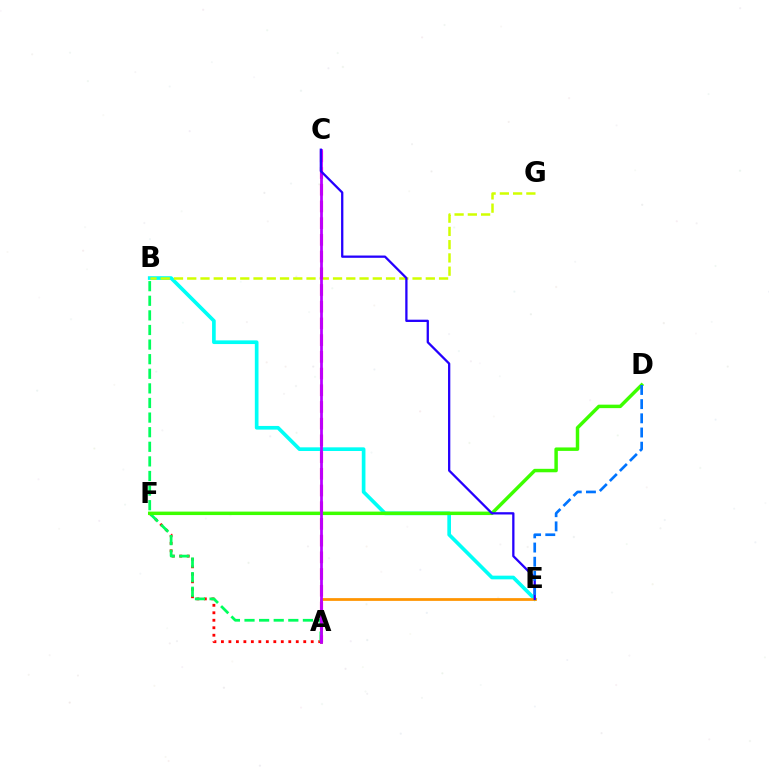{('B', 'E'): [{'color': '#00fff6', 'line_style': 'solid', 'thickness': 2.64}], ('A', 'E'): [{'color': '#ff9400', 'line_style': 'solid', 'thickness': 1.98}], ('B', 'G'): [{'color': '#d1ff00', 'line_style': 'dashed', 'thickness': 1.8}], ('A', 'F'): [{'color': '#ff0000', 'line_style': 'dotted', 'thickness': 2.03}], ('A', 'B'): [{'color': '#00ff5c', 'line_style': 'dashed', 'thickness': 1.98}], ('A', 'C'): [{'color': '#ff00ac', 'line_style': 'dashed', 'thickness': 2.27}, {'color': '#b900ff', 'line_style': 'solid', 'thickness': 1.98}], ('D', 'F'): [{'color': '#3dff00', 'line_style': 'solid', 'thickness': 2.49}], ('C', 'E'): [{'color': '#2500ff', 'line_style': 'solid', 'thickness': 1.65}], ('D', 'E'): [{'color': '#0074ff', 'line_style': 'dashed', 'thickness': 1.93}]}